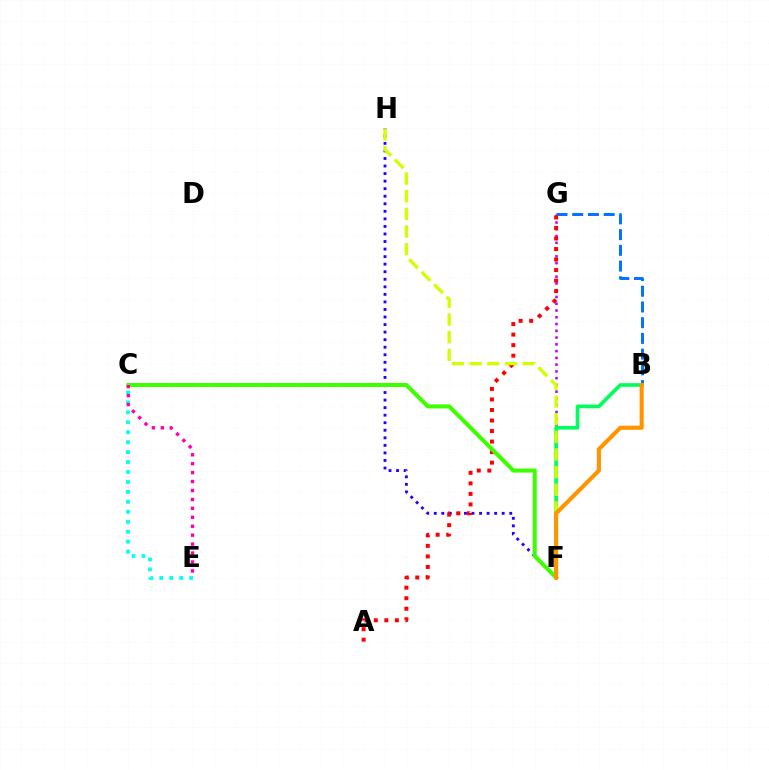{('F', 'H'): [{'color': '#2500ff', 'line_style': 'dotted', 'thickness': 2.05}, {'color': '#d1ff00', 'line_style': 'dashed', 'thickness': 2.4}], ('F', 'G'): [{'color': '#b900ff', 'line_style': 'dotted', 'thickness': 1.84}], ('B', 'G'): [{'color': '#0074ff', 'line_style': 'dashed', 'thickness': 2.14}], ('A', 'G'): [{'color': '#ff0000', 'line_style': 'dotted', 'thickness': 2.86}], ('B', 'F'): [{'color': '#00ff5c', 'line_style': 'solid', 'thickness': 2.63}, {'color': '#ff9400', 'line_style': 'solid', 'thickness': 2.95}], ('C', 'E'): [{'color': '#00fff6', 'line_style': 'dotted', 'thickness': 2.7}, {'color': '#ff00ac', 'line_style': 'dotted', 'thickness': 2.43}], ('C', 'F'): [{'color': '#3dff00', 'line_style': 'solid', 'thickness': 2.91}]}